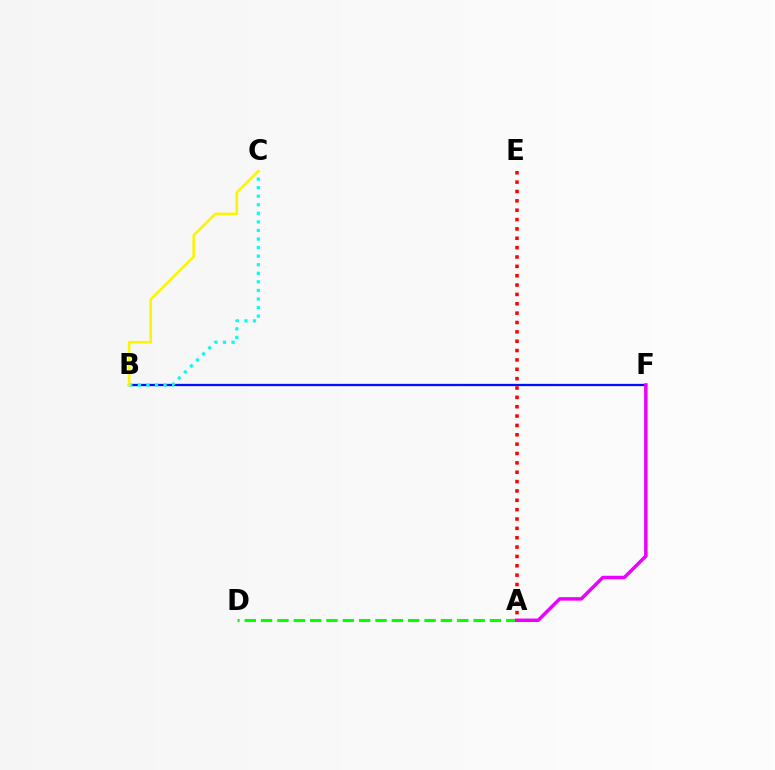{('B', 'F'): [{'color': '#0010ff', 'line_style': 'solid', 'thickness': 1.65}], ('A', 'D'): [{'color': '#08ff00', 'line_style': 'dashed', 'thickness': 2.22}], ('B', 'C'): [{'color': '#00fff6', 'line_style': 'dotted', 'thickness': 2.33}, {'color': '#fcf500', 'line_style': 'solid', 'thickness': 1.89}], ('A', 'F'): [{'color': '#ee00ff', 'line_style': 'solid', 'thickness': 2.5}], ('A', 'E'): [{'color': '#ff0000', 'line_style': 'dotted', 'thickness': 2.54}]}